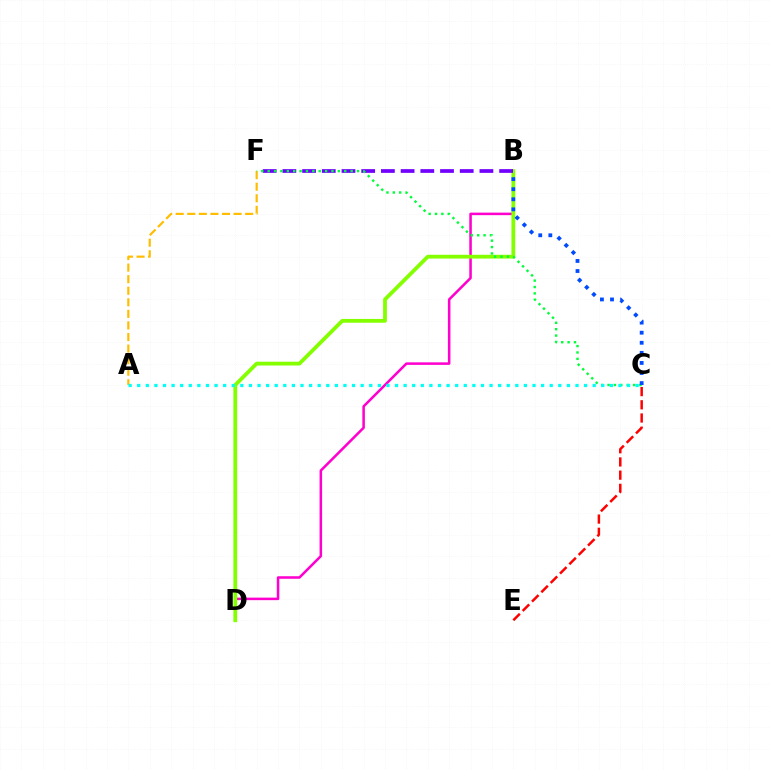{('B', 'D'): [{'color': '#ff00cf', 'line_style': 'solid', 'thickness': 1.83}, {'color': '#84ff00', 'line_style': 'solid', 'thickness': 2.73}], ('B', 'F'): [{'color': '#7200ff', 'line_style': 'dashed', 'thickness': 2.68}], ('A', 'F'): [{'color': '#ffbd00', 'line_style': 'dashed', 'thickness': 1.57}], ('C', 'F'): [{'color': '#00ff39', 'line_style': 'dotted', 'thickness': 1.73}], ('A', 'C'): [{'color': '#00fff6', 'line_style': 'dotted', 'thickness': 2.33}], ('C', 'E'): [{'color': '#ff0000', 'line_style': 'dashed', 'thickness': 1.79}], ('B', 'C'): [{'color': '#004bff', 'line_style': 'dotted', 'thickness': 2.74}]}